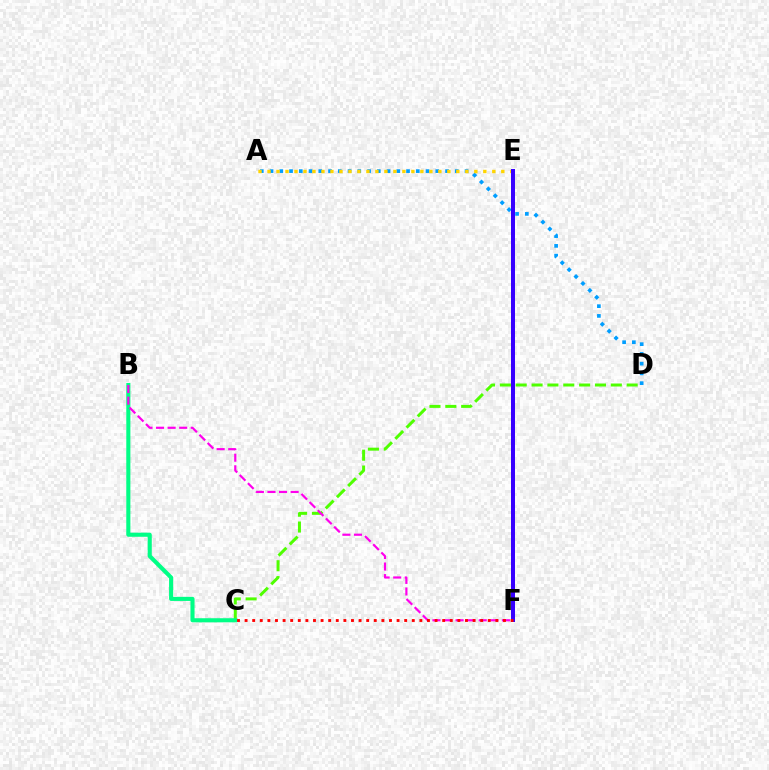{('A', 'D'): [{'color': '#009eff', 'line_style': 'dotted', 'thickness': 2.65}], ('C', 'D'): [{'color': '#4fff00', 'line_style': 'dashed', 'thickness': 2.15}], ('A', 'E'): [{'color': '#ffd500', 'line_style': 'dotted', 'thickness': 2.44}], ('B', 'C'): [{'color': '#00ff86', 'line_style': 'solid', 'thickness': 2.95}], ('B', 'F'): [{'color': '#ff00ed', 'line_style': 'dashed', 'thickness': 1.57}], ('E', 'F'): [{'color': '#3700ff', 'line_style': 'solid', 'thickness': 2.88}], ('C', 'F'): [{'color': '#ff0000', 'line_style': 'dotted', 'thickness': 2.06}]}